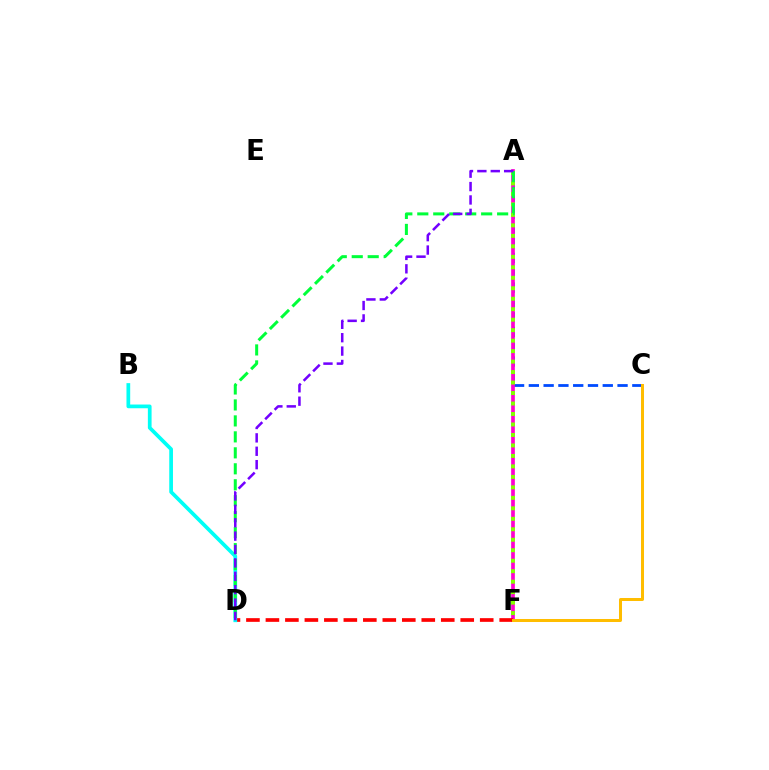{('A', 'C'): [{'color': '#004bff', 'line_style': 'dashed', 'thickness': 2.01}], ('A', 'F'): [{'color': '#ff00cf', 'line_style': 'solid', 'thickness': 2.66}, {'color': '#84ff00', 'line_style': 'dotted', 'thickness': 2.85}], ('D', 'F'): [{'color': '#ff0000', 'line_style': 'dashed', 'thickness': 2.65}], ('B', 'D'): [{'color': '#00fff6', 'line_style': 'solid', 'thickness': 2.68}], ('A', 'D'): [{'color': '#00ff39', 'line_style': 'dashed', 'thickness': 2.17}, {'color': '#7200ff', 'line_style': 'dashed', 'thickness': 1.82}], ('C', 'F'): [{'color': '#ffbd00', 'line_style': 'solid', 'thickness': 2.16}]}